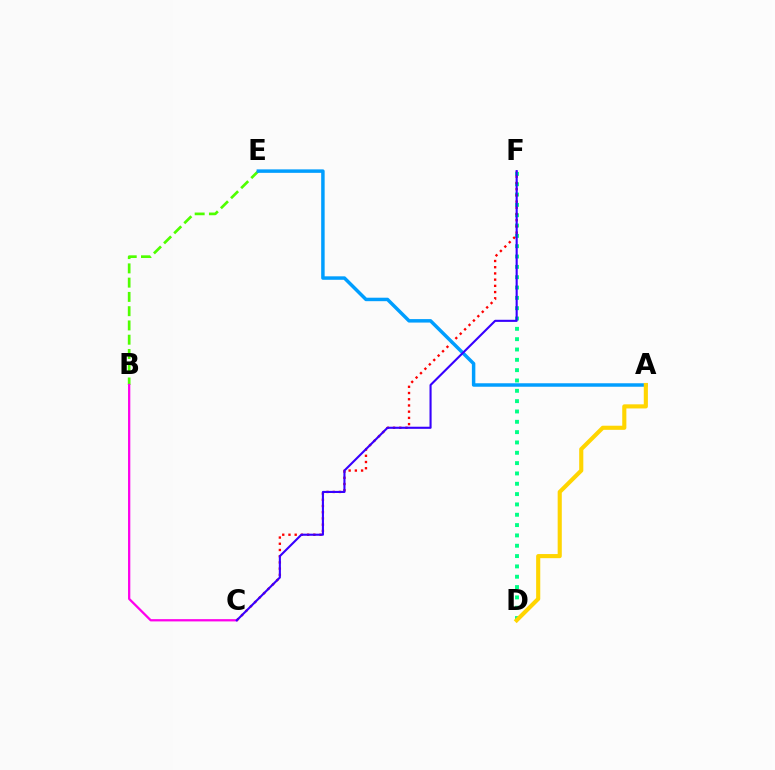{('B', 'E'): [{'color': '#4fff00', 'line_style': 'dashed', 'thickness': 1.94}], ('D', 'F'): [{'color': '#00ff86', 'line_style': 'dotted', 'thickness': 2.81}], ('C', 'F'): [{'color': '#ff0000', 'line_style': 'dotted', 'thickness': 1.69}, {'color': '#3700ff', 'line_style': 'solid', 'thickness': 1.52}], ('A', 'E'): [{'color': '#009eff', 'line_style': 'solid', 'thickness': 2.5}], ('B', 'C'): [{'color': '#ff00ed', 'line_style': 'solid', 'thickness': 1.64}], ('A', 'D'): [{'color': '#ffd500', 'line_style': 'solid', 'thickness': 2.96}]}